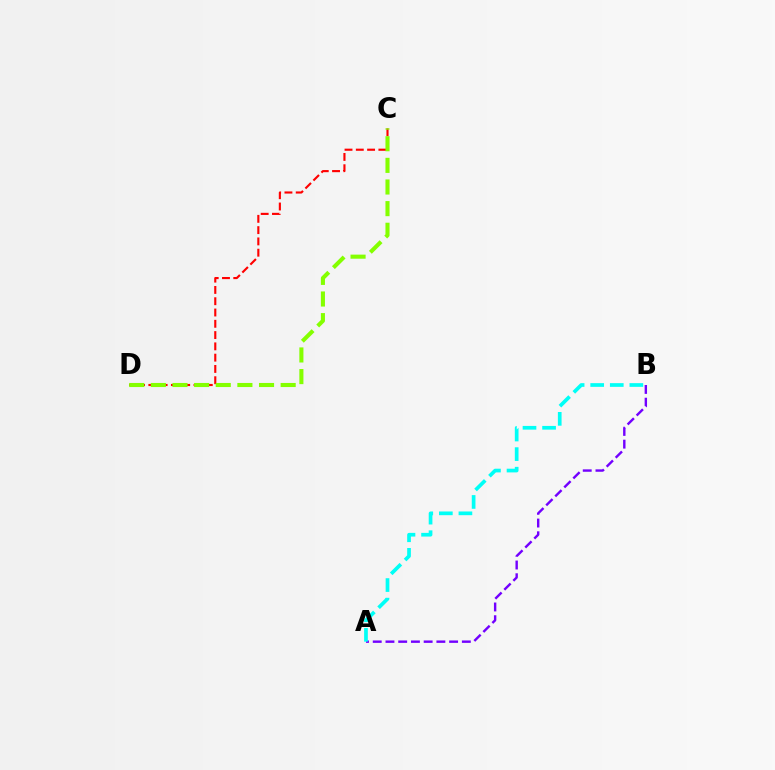{('C', 'D'): [{'color': '#ff0000', 'line_style': 'dashed', 'thickness': 1.53}, {'color': '#84ff00', 'line_style': 'dashed', 'thickness': 2.94}], ('A', 'B'): [{'color': '#7200ff', 'line_style': 'dashed', 'thickness': 1.73}, {'color': '#00fff6', 'line_style': 'dashed', 'thickness': 2.66}]}